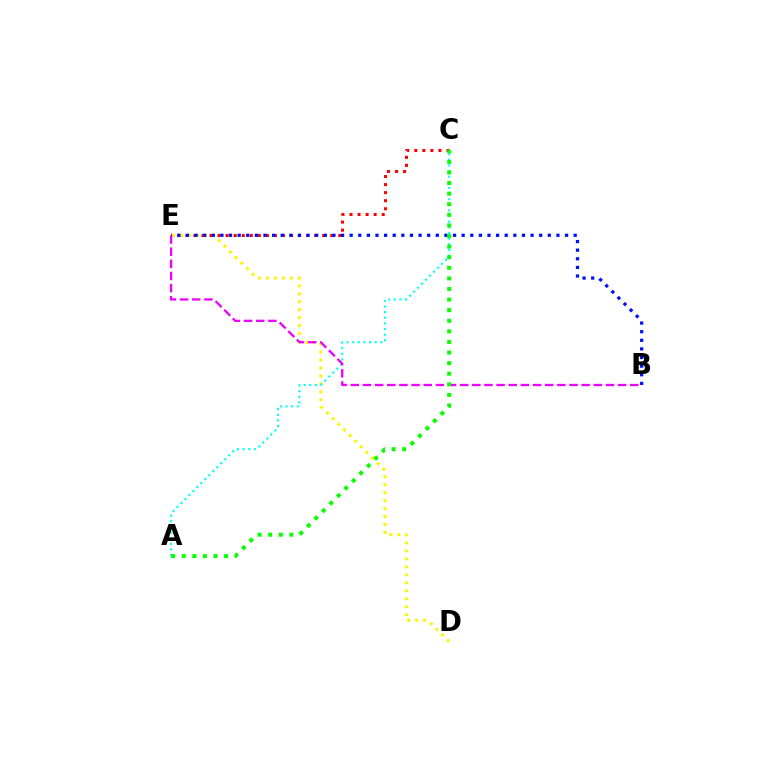{('C', 'E'): [{'color': '#ff0000', 'line_style': 'dotted', 'thickness': 2.19}], ('D', 'E'): [{'color': '#fcf500', 'line_style': 'dotted', 'thickness': 2.16}], ('B', 'E'): [{'color': '#0010ff', 'line_style': 'dotted', 'thickness': 2.34}, {'color': '#ee00ff', 'line_style': 'dashed', 'thickness': 1.65}], ('A', 'C'): [{'color': '#00fff6', 'line_style': 'dotted', 'thickness': 1.53}, {'color': '#08ff00', 'line_style': 'dotted', 'thickness': 2.88}]}